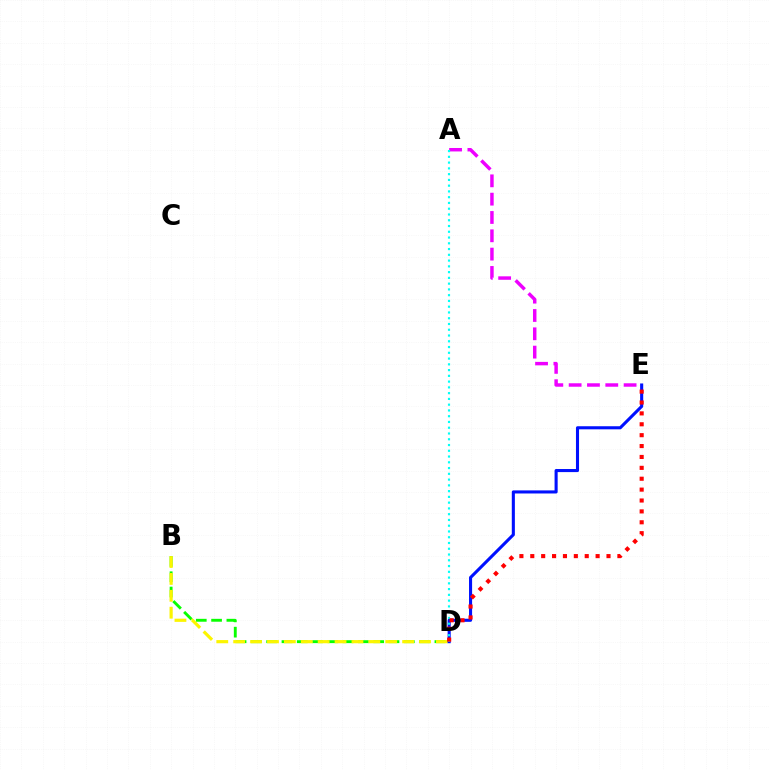{('B', 'D'): [{'color': '#08ff00', 'line_style': 'dashed', 'thickness': 2.08}, {'color': '#fcf500', 'line_style': 'dashed', 'thickness': 2.3}], ('A', 'E'): [{'color': '#ee00ff', 'line_style': 'dashed', 'thickness': 2.49}], ('D', 'E'): [{'color': '#0010ff', 'line_style': 'solid', 'thickness': 2.22}, {'color': '#ff0000', 'line_style': 'dotted', 'thickness': 2.96}], ('A', 'D'): [{'color': '#00fff6', 'line_style': 'dotted', 'thickness': 1.57}]}